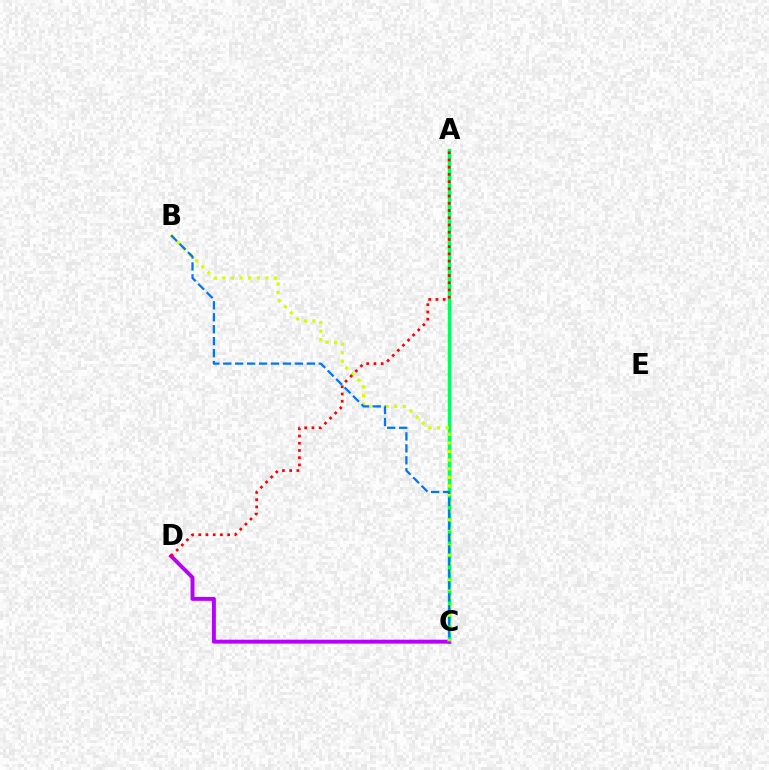{('A', 'C'): [{'color': '#00ff5c', 'line_style': 'solid', 'thickness': 2.49}], ('C', 'D'): [{'color': '#b900ff', 'line_style': 'solid', 'thickness': 2.83}], ('B', 'C'): [{'color': '#d1ff00', 'line_style': 'dotted', 'thickness': 2.34}, {'color': '#0074ff', 'line_style': 'dashed', 'thickness': 1.62}], ('A', 'D'): [{'color': '#ff0000', 'line_style': 'dotted', 'thickness': 1.96}]}